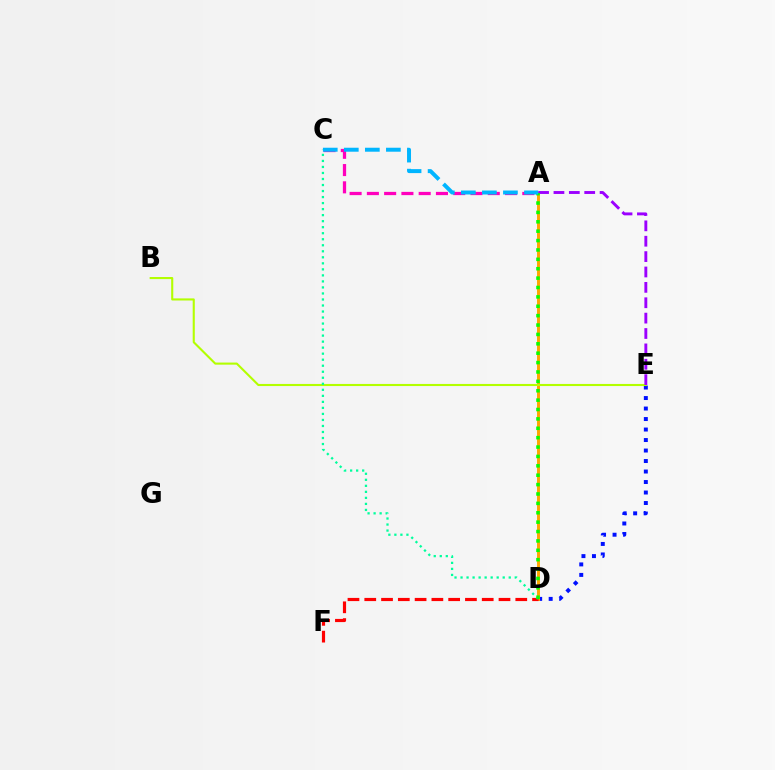{('D', 'E'): [{'color': '#0010ff', 'line_style': 'dotted', 'thickness': 2.85}], ('A', 'D'): [{'color': '#ffa500', 'line_style': 'solid', 'thickness': 2.11}, {'color': '#08ff00', 'line_style': 'dotted', 'thickness': 2.55}], ('B', 'E'): [{'color': '#b3ff00', 'line_style': 'solid', 'thickness': 1.51}], ('D', 'F'): [{'color': '#ff0000', 'line_style': 'dashed', 'thickness': 2.28}], ('A', 'E'): [{'color': '#9b00ff', 'line_style': 'dashed', 'thickness': 2.09}], ('C', 'D'): [{'color': '#00ff9d', 'line_style': 'dotted', 'thickness': 1.64}], ('A', 'C'): [{'color': '#ff00bd', 'line_style': 'dashed', 'thickness': 2.35}, {'color': '#00b5ff', 'line_style': 'dashed', 'thickness': 2.86}]}